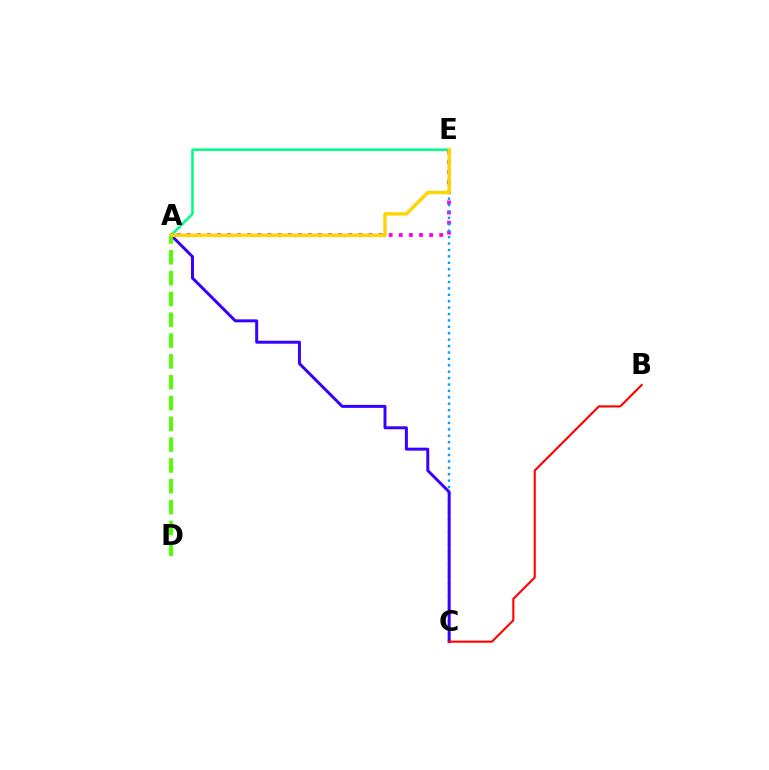{('A', 'E'): [{'color': '#00ff86', 'line_style': 'solid', 'thickness': 1.84}, {'color': '#ff00ed', 'line_style': 'dotted', 'thickness': 2.74}, {'color': '#ffd500', 'line_style': 'solid', 'thickness': 2.46}], ('C', 'E'): [{'color': '#009eff', 'line_style': 'dotted', 'thickness': 1.74}], ('A', 'C'): [{'color': '#3700ff', 'line_style': 'solid', 'thickness': 2.14}], ('B', 'C'): [{'color': '#ff0000', 'line_style': 'solid', 'thickness': 1.51}], ('A', 'D'): [{'color': '#4fff00', 'line_style': 'dashed', 'thickness': 2.83}]}